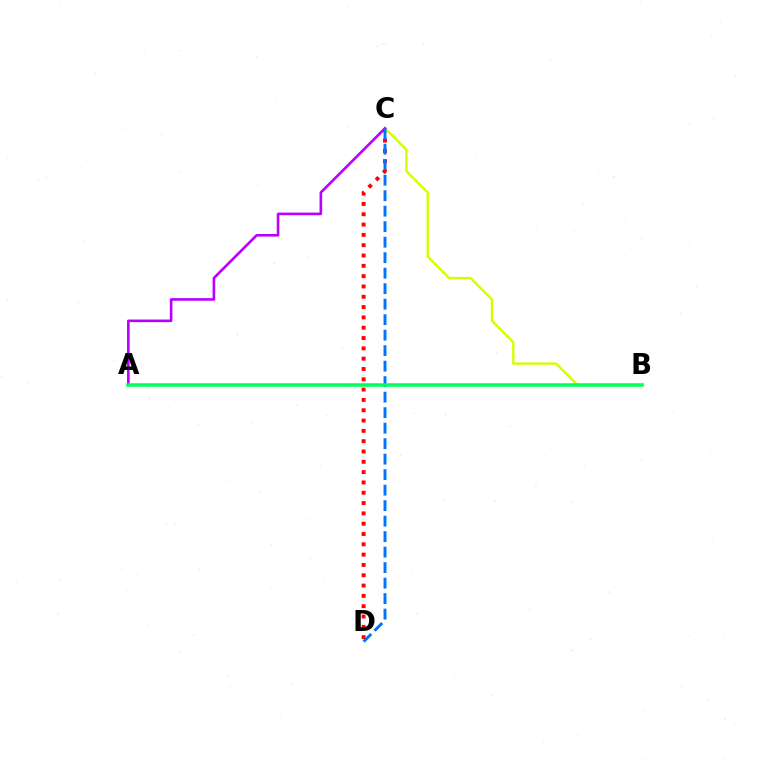{('C', 'D'): [{'color': '#ff0000', 'line_style': 'dotted', 'thickness': 2.8}, {'color': '#0074ff', 'line_style': 'dashed', 'thickness': 2.11}], ('B', 'C'): [{'color': '#d1ff00', 'line_style': 'solid', 'thickness': 1.71}], ('A', 'C'): [{'color': '#b900ff', 'line_style': 'solid', 'thickness': 1.88}], ('A', 'B'): [{'color': '#00ff5c', 'line_style': 'solid', 'thickness': 2.53}]}